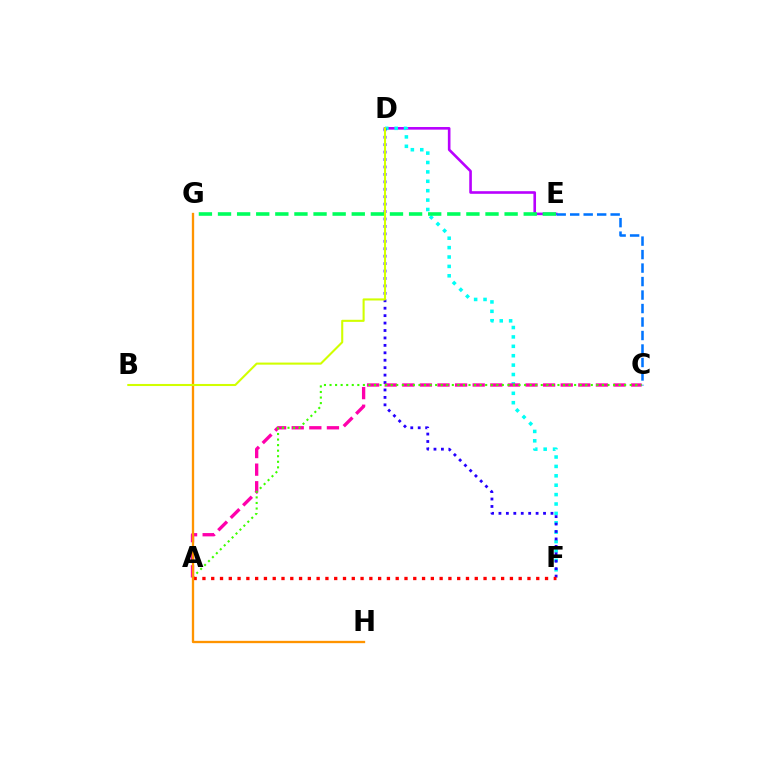{('D', 'E'): [{'color': '#b900ff', 'line_style': 'solid', 'thickness': 1.89}], ('D', 'F'): [{'color': '#00fff6', 'line_style': 'dotted', 'thickness': 2.55}, {'color': '#2500ff', 'line_style': 'dotted', 'thickness': 2.02}], ('C', 'E'): [{'color': '#0074ff', 'line_style': 'dashed', 'thickness': 1.83}], ('E', 'G'): [{'color': '#00ff5c', 'line_style': 'dashed', 'thickness': 2.6}], ('A', 'C'): [{'color': '#ff00ac', 'line_style': 'dashed', 'thickness': 2.39}, {'color': '#3dff00', 'line_style': 'dotted', 'thickness': 1.51}], ('A', 'F'): [{'color': '#ff0000', 'line_style': 'dotted', 'thickness': 2.39}], ('G', 'H'): [{'color': '#ff9400', 'line_style': 'solid', 'thickness': 1.67}], ('B', 'D'): [{'color': '#d1ff00', 'line_style': 'solid', 'thickness': 1.5}]}